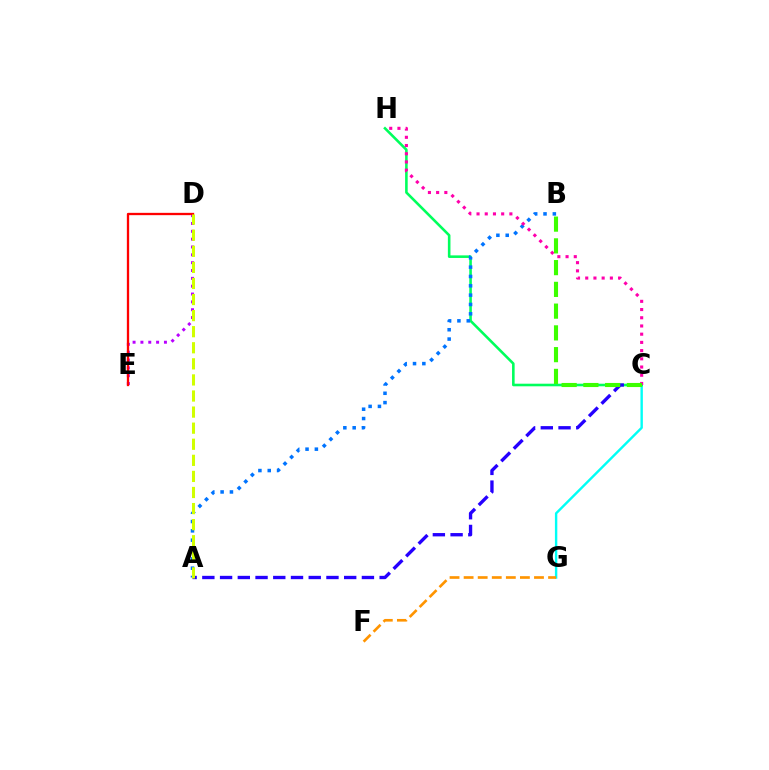{('C', 'G'): [{'color': '#00fff6', 'line_style': 'solid', 'thickness': 1.73}], ('C', 'H'): [{'color': '#00ff5c', 'line_style': 'solid', 'thickness': 1.87}, {'color': '#ff00ac', 'line_style': 'dotted', 'thickness': 2.23}], ('D', 'E'): [{'color': '#b900ff', 'line_style': 'dotted', 'thickness': 2.13}, {'color': '#ff0000', 'line_style': 'solid', 'thickness': 1.67}], ('F', 'G'): [{'color': '#ff9400', 'line_style': 'dashed', 'thickness': 1.91}], ('A', 'B'): [{'color': '#0074ff', 'line_style': 'dotted', 'thickness': 2.54}], ('A', 'C'): [{'color': '#2500ff', 'line_style': 'dashed', 'thickness': 2.41}], ('B', 'C'): [{'color': '#3dff00', 'line_style': 'dashed', 'thickness': 2.96}], ('A', 'D'): [{'color': '#d1ff00', 'line_style': 'dashed', 'thickness': 2.18}]}